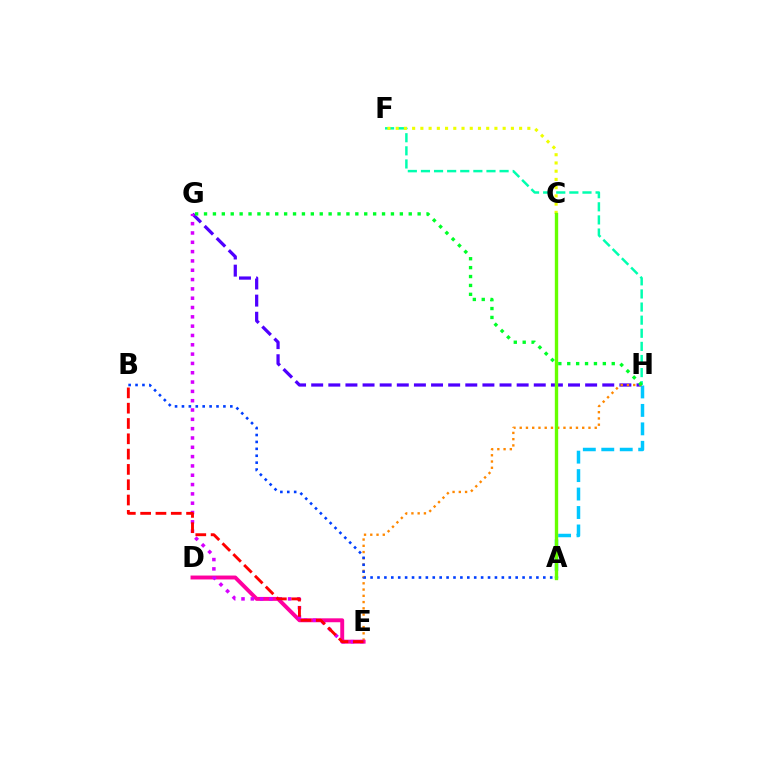{('F', 'H'): [{'color': '#00ffaf', 'line_style': 'dashed', 'thickness': 1.78}], ('G', 'H'): [{'color': '#4f00ff', 'line_style': 'dashed', 'thickness': 2.33}, {'color': '#00ff27', 'line_style': 'dotted', 'thickness': 2.42}], ('A', 'H'): [{'color': '#00c7ff', 'line_style': 'dashed', 'thickness': 2.51}], ('E', 'H'): [{'color': '#ff8800', 'line_style': 'dotted', 'thickness': 1.7}], ('D', 'E'): [{'color': '#ff00a0', 'line_style': 'solid', 'thickness': 2.82}], ('C', 'F'): [{'color': '#eeff00', 'line_style': 'dotted', 'thickness': 2.24}], ('A', 'C'): [{'color': '#66ff00', 'line_style': 'solid', 'thickness': 2.42}], ('E', 'G'): [{'color': '#d600ff', 'line_style': 'dotted', 'thickness': 2.53}], ('B', 'E'): [{'color': '#ff0000', 'line_style': 'dashed', 'thickness': 2.08}], ('A', 'B'): [{'color': '#003fff', 'line_style': 'dotted', 'thickness': 1.88}]}